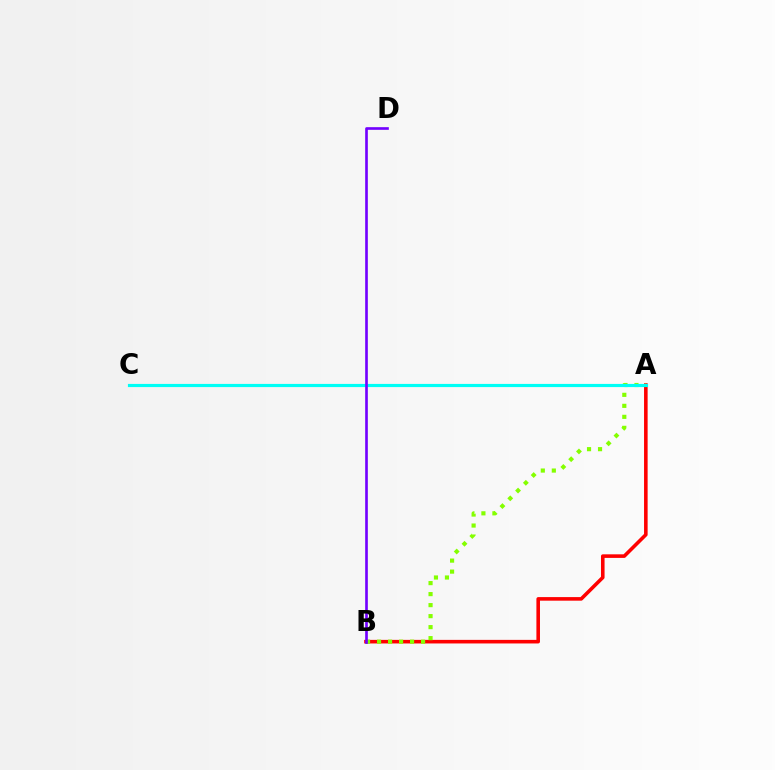{('A', 'B'): [{'color': '#ff0000', 'line_style': 'solid', 'thickness': 2.58}, {'color': '#84ff00', 'line_style': 'dotted', 'thickness': 2.99}], ('A', 'C'): [{'color': '#00fff6', 'line_style': 'solid', 'thickness': 2.28}], ('B', 'D'): [{'color': '#7200ff', 'line_style': 'solid', 'thickness': 1.91}]}